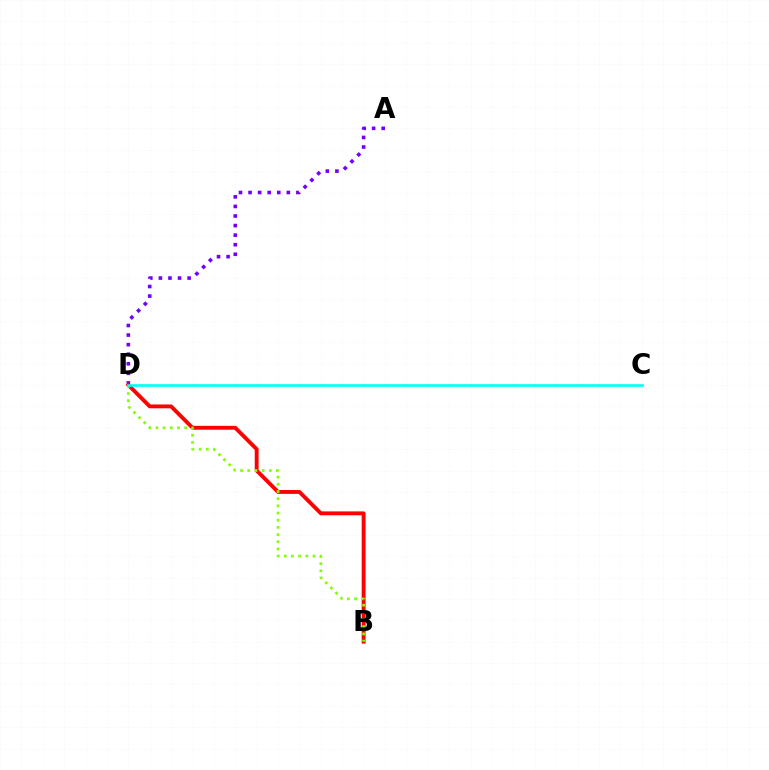{('A', 'D'): [{'color': '#7200ff', 'line_style': 'dotted', 'thickness': 2.6}], ('B', 'D'): [{'color': '#ff0000', 'line_style': 'solid', 'thickness': 2.78}, {'color': '#84ff00', 'line_style': 'dotted', 'thickness': 1.95}], ('C', 'D'): [{'color': '#00fff6', 'line_style': 'solid', 'thickness': 1.89}]}